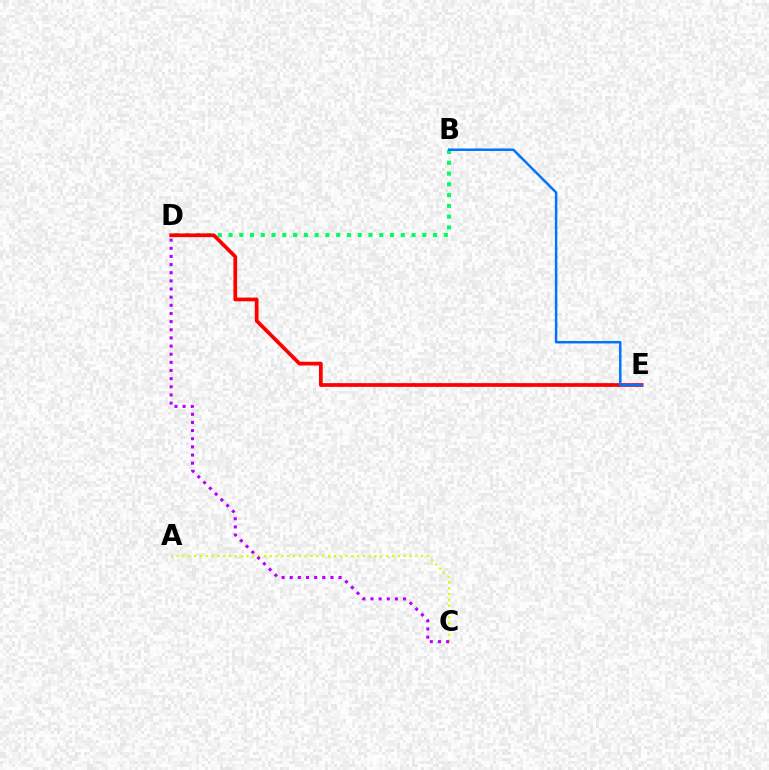{('B', 'D'): [{'color': '#00ff5c', 'line_style': 'dotted', 'thickness': 2.93}], ('D', 'E'): [{'color': '#ff0000', 'line_style': 'solid', 'thickness': 2.68}], ('B', 'E'): [{'color': '#0074ff', 'line_style': 'solid', 'thickness': 1.78}], ('A', 'C'): [{'color': '#d1ff00', 'line_style': 'dotted', 'thickness': 1.58}], ('C', 'D'): [{'color': '#b900ff', 'line_style': 'dotted', 'thickness': 2.21}]}